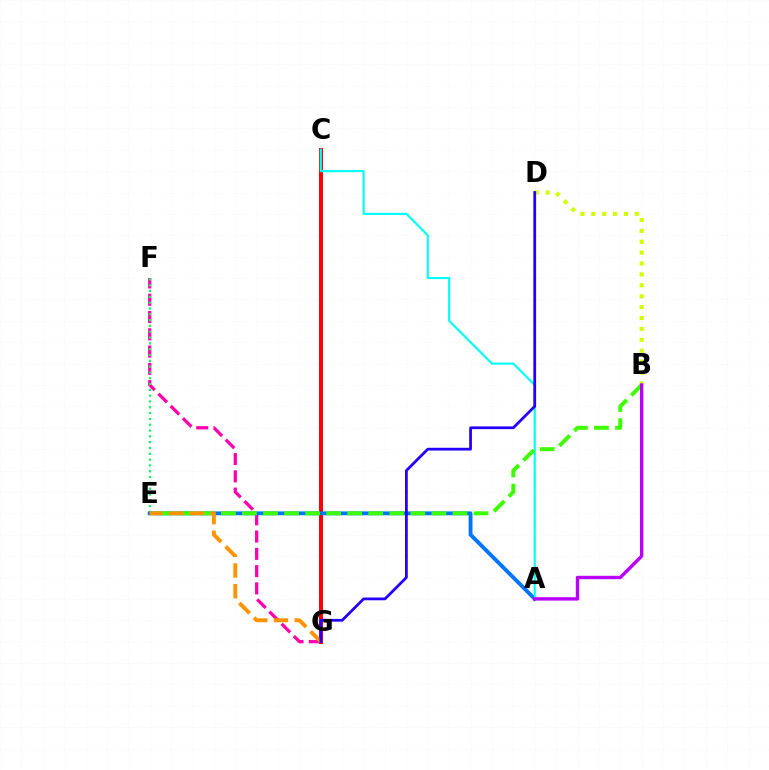{('C', 'G'): [{'color': '#ff0000', 'line_style': 'solid', 'thickness': 2.88}], ('F', 'G'): [{'color': '#ff00ac', 'line_style': 'dashed', 'thickness': 2.35}], ('E', 'F'): [{'color': '#00ff5c', 'line_style': 'dotted', 'thickness': 1.58}], ('A', 'E'): [{'color': '#0074ff', 'line_style': 'solid', 'thickness': 2.77}], ('B', 'D'): [{'color': '#d1ff00', 'line_style': 'dotted', 'thickness': 2.96}], ('A', 'C'): [{'color': '#00fff6', 'line_style': 'solid', 'thickness': 1.54}], ('B', 'E'): [{'color': '#3dff00', 'line_style': 'dashed', 'thickness': 2.86}], ('A', 'B'): [{'color': '#b900ff', 'line_style': 'solid', 'thickness': 2.45}], ('E', 'G'): [{'color': '#ff9400', 'line_style': 'dashed', 'thickness': 2.82}], ('D', 'G'): [{'color': '#2500ff', 'line_style': 'solid', 'thickness': 1.99}]}